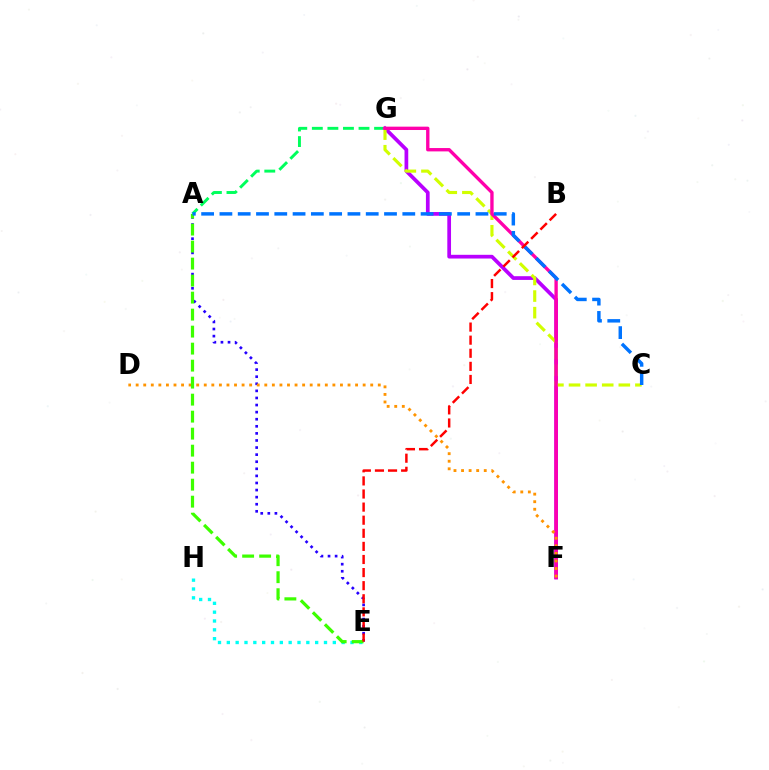{('A', 'E'): [{'color': '#2500ff', 'line_style': 'dotted', 'thickness': 1.92}, {'color': '#3dff00', 'line_style': 'dashed', 'thickness': 2.31}], ('A', 'G'): [{'color': '#00ff5c', 'line_style': 'dashed', 'thickness': 2.11}], ('F', 'G'): [{'color': '#b900ff', 'line_style': 'solid', 'thickness': 2.68}, {'color': '#ff00ac', 'line_style': 'solid', 'thickness': 2.41}], ('C', 'G'): [{'color': '#d1ff00', 'line_style': 'dashed', 'thickness': 2.26}], ('E', 'H'): [{'color': '#00fff6', 'line_style': 'dotted', 'thickness': 2.4}], ('D', 'F'): [{'color': '#ff9400', 'line_style': 'dotted', 'thickness': 2.06}], ('A', 'C'): [{'color': '#0074ff', 'line_style': 'dashed', 'thickness': 2.48}], ('B', 'E'): [{'color': '#ff0000', 'line_style': 'dashed', 'thickness': 1.78}]}